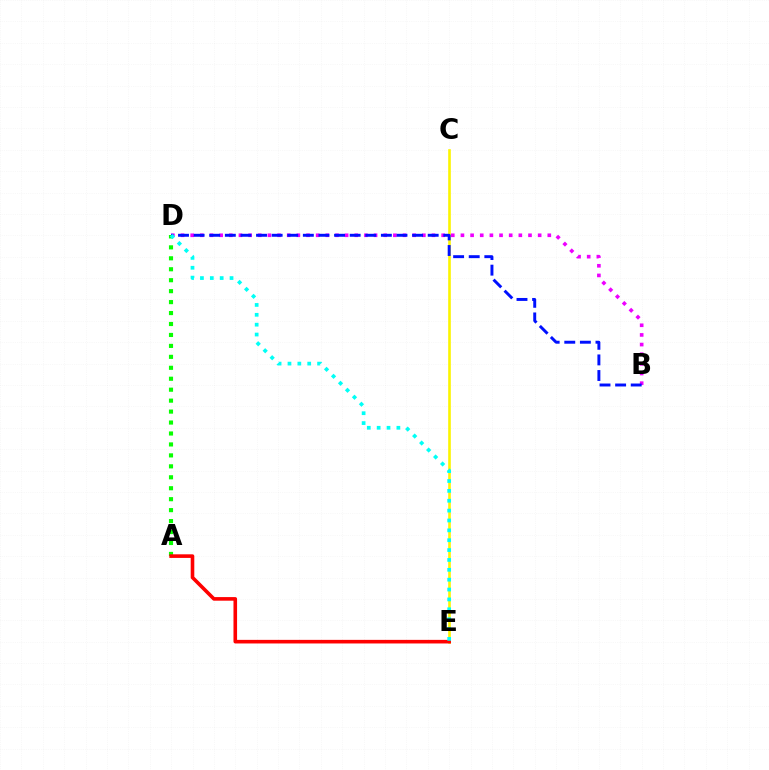{('C', 'E'): [{'color': '#fcf500', 'line_style': 'solid', 'thickness': 1.89}], ('B', 'D'): [{'color': '#ee00ff', 'line_style': 'dotted', 'thickness': 2.62}, {'color': '#0010ff', 'line_style': 'dashed', 'thickness': 2.12}], ('A', 'D'): [{'color': '#08ff00', 'line_style': 'dotted', 'thickness': 2.97}], ('A', 'E'): [{'color': '#ff0000', 'line_style': 'solid', 'thickness': 2.59}], ('D', 'E'): [{'color': '#00fff6', 'line_style': 'dotted', 'thickness': 2.68}]}